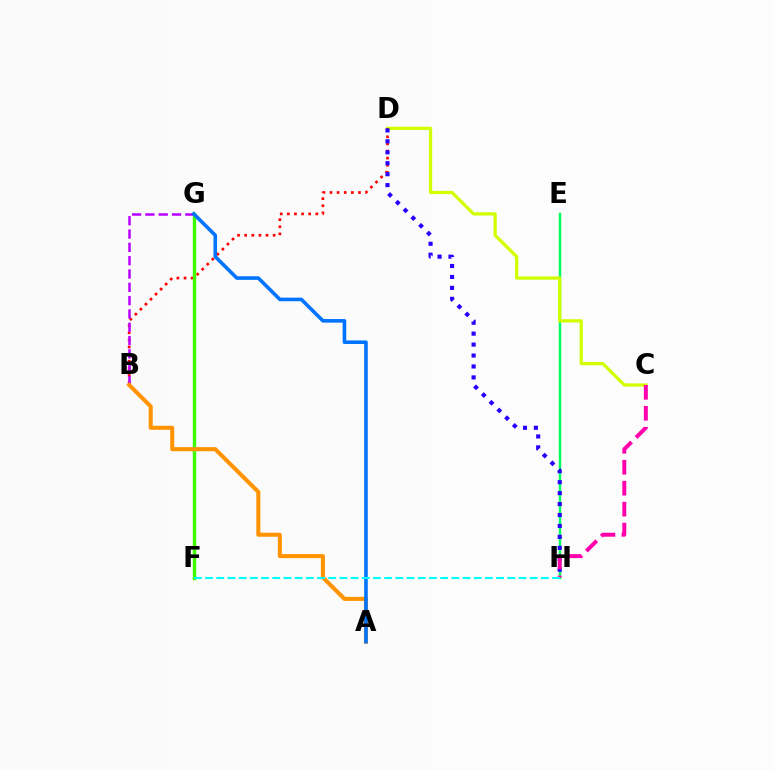{('E', 'H'): [{'color': '#00ff5c', 'line_style': 'solid', 'thickness': 1.74}], ('C', 'D'): [{'color': '#d1ff00', 'line_style': 'solid', 'thickness': 2.33}], ('B', 'D'): [{'color': '#ff0000', 'line_style': 'dotted', 'thickness': 1.93}], ('F', 'G'): [{'color': '#3dff00', 'line_style': 'solid', 'thickness': 2.45}], ('B', 'G'): [{'color': '#b900ff', 'line_style': 'dashed', 'thickness': 1.81}], ('D', 'H'): [{'color': '#2500ff', 'line_style': 'dotted', 'thickness': 2.97}], ('C', 'H'): [{'color': '#ff00ac', 'line_style': 'dashed', 'thickness': 2.85}], ('A', 'B'): [{'color': '#ff9400', 'line_style': 'solid', 'thickness': 2.92}], ('A', 'G'): [{'color': '#0074ff', 'line_style': 'solid', 'thickness': 2.59}], ('F', 'H'): [{'color': '#00fff6', 'line_style': 'dashed', 'thickness': 1.52}]}